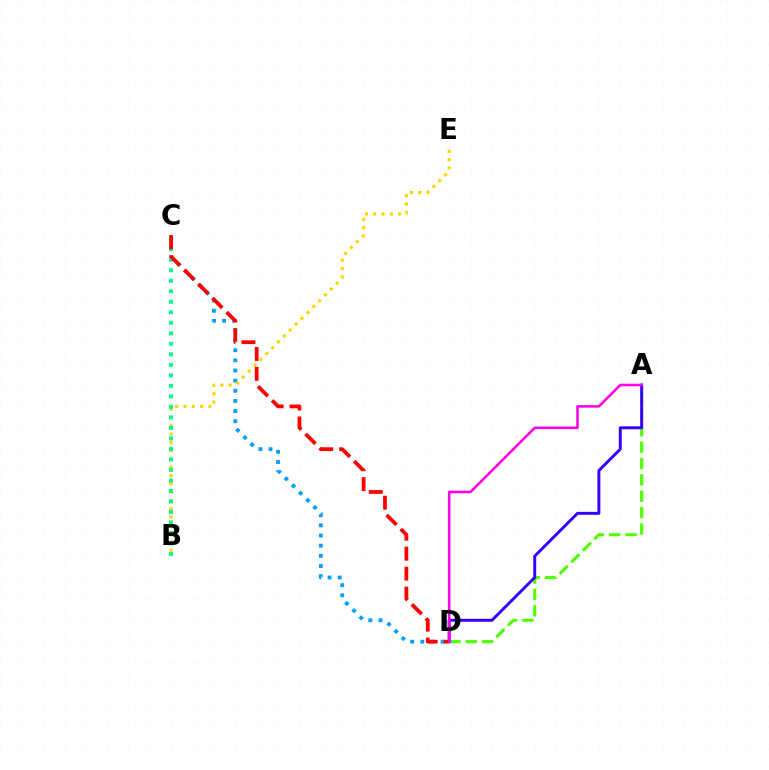{('A', 'D'): [{'color': '#4fff00', 'line_style': 'dashed', 'thickness': 2.22}, {'color': '#3700ff', 'line_style': 'solid', 'thickness': 2.12}, {'color': '#ff00ed', 'line_style': 'solid', 'thickness': 1.84}], ('C', 'D'): [{'color': '#009eff', 'line_style': 'dotted', 'thickness': 2.76}, {'color': '#ff0000', 'line_style': 'dashed', 'thickness': 2.71}], ('B', 'E'): [{'color': '#ffd500', 'line_style': 'dotted', 'thickness': 2.26}], ('B', 'C'): [{'color': '#00ff86', 'line_style': 'dotted', 'thickness': 2.86}]}